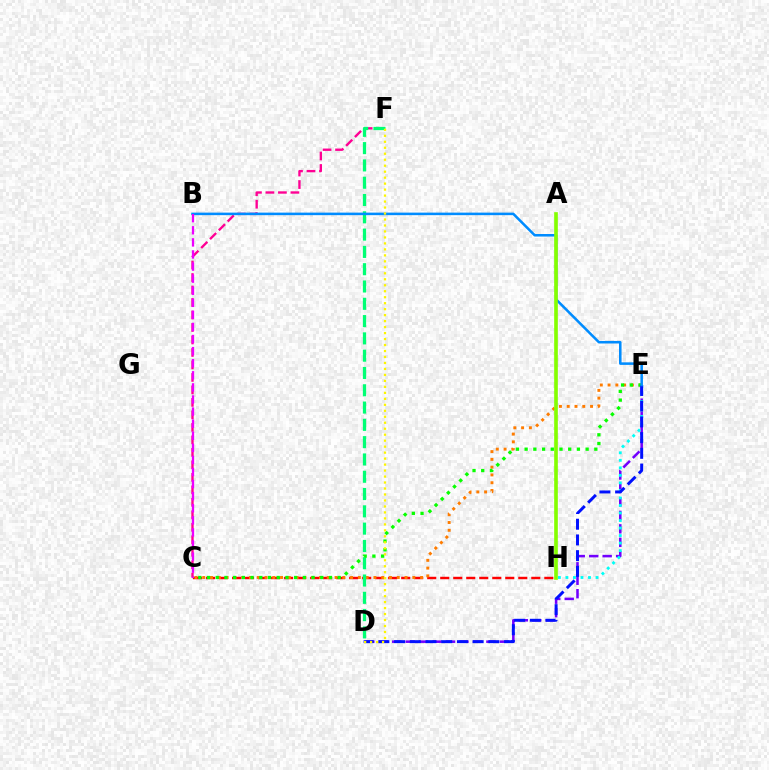{('D', 'E'): [{'color': '#7200ff', 'line_style': 'dashed', 'thickness': 1.83}, {'color': '#0010ff', 'line_style': 'dashed', 'thickness': 2.13}], ('C', 'H'): [{'color': '#ff0000', 'line_style': 'dashed', 'thickness': 1.77}], ('E', 'H'): [{'color': '#00fff6', 'line_style': 'dotted', 'thickness': 2.04}], ('C', 'F'): [{'color': '#ff0094', 'line_style': 'dashed', 'thickness': 1.7}], ('C', 'E'): [{'color': '#ff7c00', 'line_style': 'dotted', 'thickness': 2.11}, {'color': '#08ff00', 'line_style': 'dotted', 'thickness': 2.37}], ('D', 'F'): [{'color': '#00ff74', 'line_style': 'dashed', 'thickness': 2.35}, {'color': '#fcf500', 'line_style': 'dotted', 'thickness': 1.62}], ('B', 'E'): [{'color': '#008cff', 'line_style': 'solid', 'thickness': 1.83}], ('B', 'C'): [{'color': '#ee00ff', 'line_style': 'dashed', 'thickness': 1.64}], ('A', 'H'): [{'color': '#84ff00', 'line_style': 'solid', 'thickness': 2.63}]}